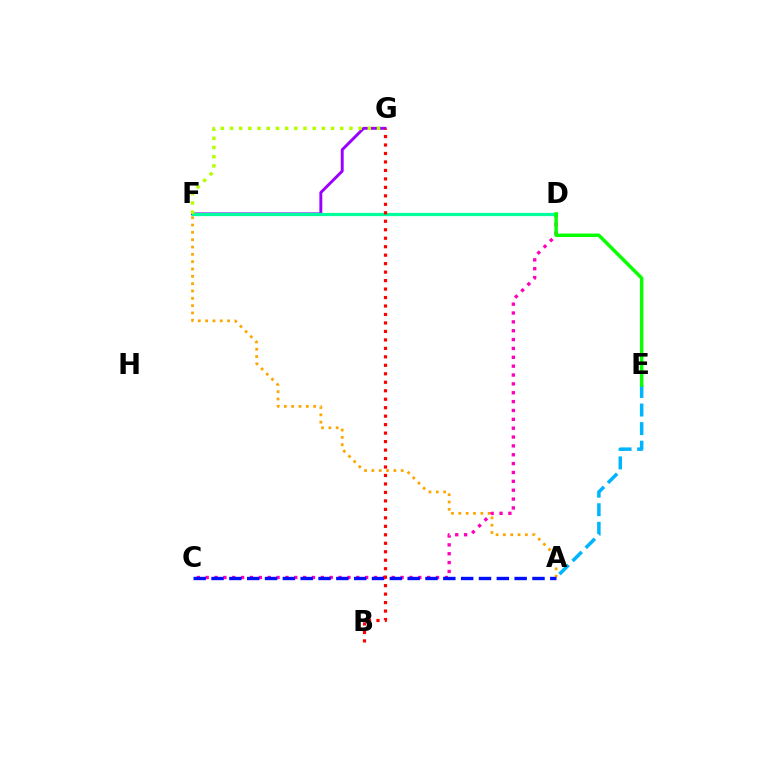{('A', 'F'): [{'color': '#ffa500', 'line_style': 'dotted', 'thickness': 1.99}], ('F', 'G'): [{'color': '#9b00ff', 'line_style': 'solid', 'thickness': 2.1}, {'color': '#b3ff00', 'line_style': 'dotted', 'thickness': 2.5}], ('C', 'D'): [{'color': '#ff00bd', 'line_style': 'dotted', 'thickness': 2.41}], ('D', 'F'): [{'color': '#00ff9d', 'line_style': 'solid', 'thickness': 2.34}], ('A', 'E'): [{'color': '#00b5ff', 'line_style': 'dashed', 'thickness': 2.52}], ('A', 'C'): [{'color': '#0010ff', 'line_style': 'dashed', 'thickness': 2.42}], ('B', 'G'): [{'color': '#ff0000', 'line_style': 'dotted', 'thickness': 2.3}], ('D', 'E'): [{'color': '#08ff00', 'line_style': 'solid', 'thickness': 2.49}]}